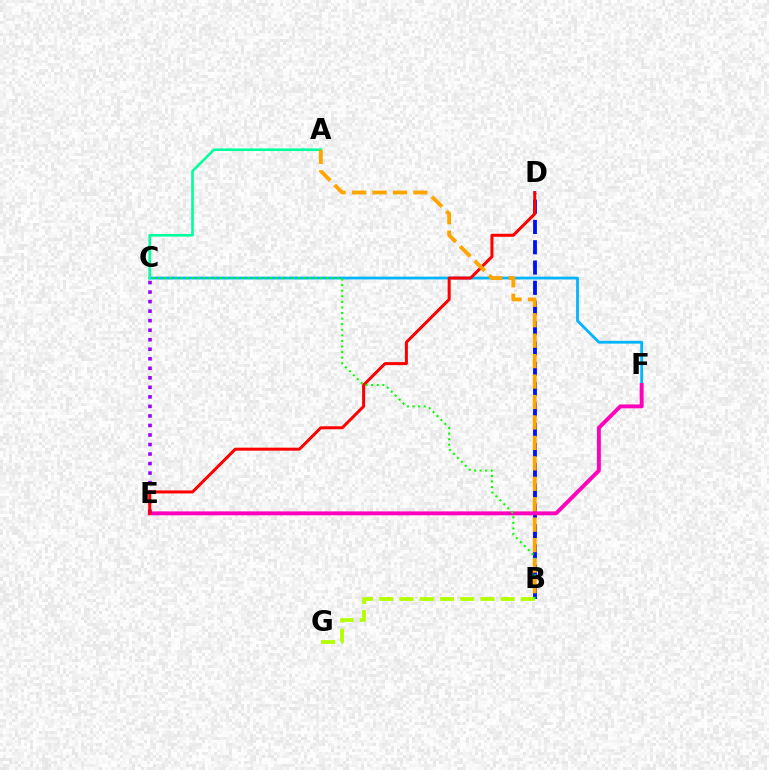{('C', 'F'): [{'color': '#00b5ff', 'line_style': 'solid', 'thickness': 2.01}], ('B', 'D'): [{'color': '#0010ff', 'line_style': 'dashed', 'thickness': 2.75}], ('A', 'C'): [{'color': '#00ff9d', 'line_style': 'solid', 'thickness': 1.88}], ('E', 'F'): [{'color': '#ff00bd', 'line_style': 'solid', 'thickness': 2.82}], ('C', 'E'): [{'color': '#9b00ff', 'line_style': 'dotted', 'thickness': 2.59}], ('D', 'E'): [{'color': '#ff0000', 'line_style': 'solid', 'thickness': 2.17}], ('B', 'G'): [{'color': '#b3ff00', 'line_style': 'dashed', 'thickness': 2.75}], ('B', 'C'): [{'color': '#08ff00', 'line_style': 'dotted', 'thickness': 1.52}], ('A', 'B'): [{'color': '#ffa500', 'line_style': 'dashed', 'thickness': 2.78}]}